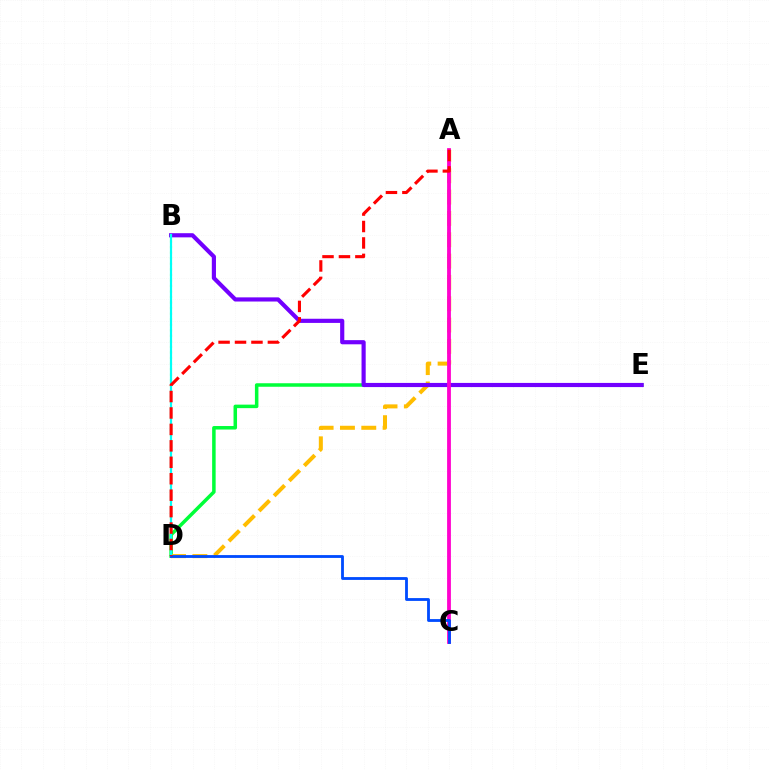{('D', 'E'): [{'color': '#00ff39', 'line_style': 'solid', 'thickness': 2.53}], ('A', 'D'): [{'color': '#ffbd00', 'line_style': 'dashed', 'thickness': 2.9}, {'color': '#ff0000', 'line_style': 'dashed', 'thickness': 2.23}], ('B', 'E'): [{'color': '#7200ff', 'line_style': 'solid', 'thickness': 2.99}], ('B', 'D'): [{'color': '#84ff00', 'line_style': 'dotted', 'thickness': 1.51}, {'color': '#00fff6', 'line_style': 'solid', 'thickness': 1.58}], ('A', 'C'): [{'color': '#ff00cf', 'line_style': 'solid', 'thickness': 2.73}], ('C', 'D'): [{'color': '#004bff', 'line_style': 'solid', 'thickness': 2.03}]}